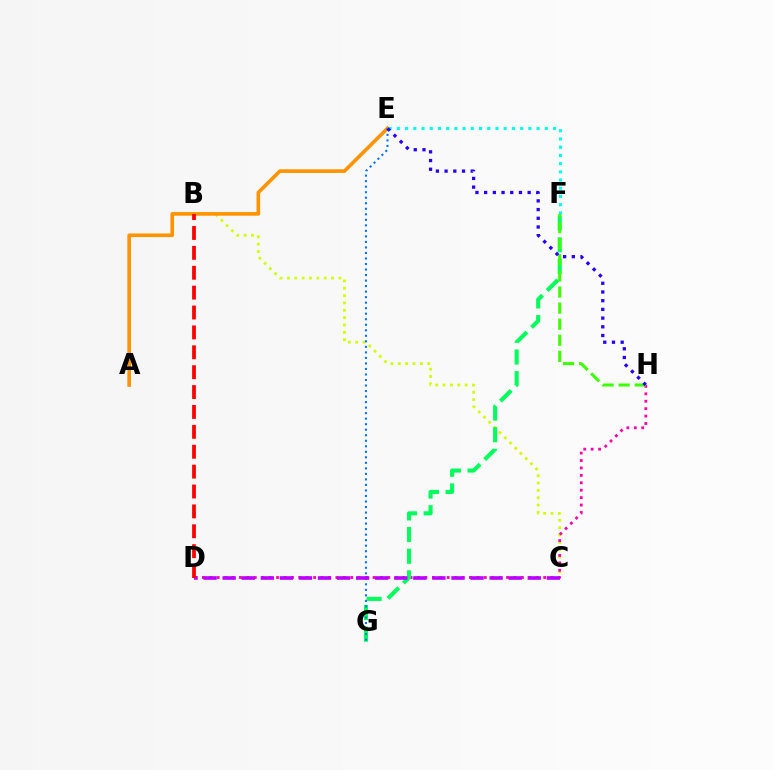{('B', 'C'): [{'color': '#d1ff00', 'line_style': 'dotted', 'thickness': 2.0}], ('D', 'H'): [{'color': '#ff00ac', 'line_style': 'dotted', 'thickness': 2.02}], ('F', 'G'): [{'color': '#00ff5c', 'line_style': 'dashed', 'thickness': 2.94}], ('A', 'E'): [{'color': '#ff9400', 'line_style': 'solid', 'thickness': 2.61}], ('E', 'G'): [{'color': '#0074ff', 'line_style': 'dotted', 'thickness': 1.5}], ('E', 'F'): [{'color': '#00fff6', 'line_style': 'dotted', 'thickness': 2.23}], ('C', 'D'): [{'color': '#b900ff', 'line_style': 'dashed', 'thickness': 2.59}], ('F', 'H'): [{'color': '#3dff00', 'line_style': 'dashed', 'thickness': 2.19}], ('E', 'H'): [{'color': '#2500ff', 'line_style': 'dotted', 'thickness': 2.36}], ('B', 'D'): [{'color': '#ff0000', 'line_style': 'dashed', 'thickness': 2.7}]}